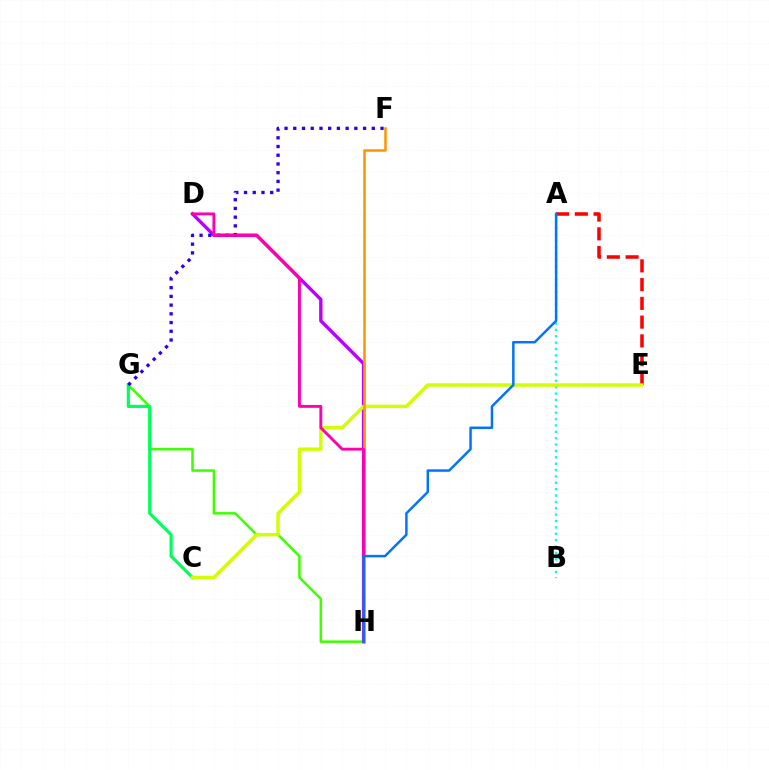{('D', 'H'): [{'color': '#b900ff', 'line_style': 'solid', 'thickness': 2.43}, {'color': '#ff00ac', 'line_style': 'solid', 'thickness': 2.07}], ('A', 'E'): [{'color': '#ff0000', 'line_style': 'dashed', 'thickness': 2.55}], ('G', 'H'): [{'color': '#3dff00', 'line_style': 'solid', 'thickness': 1.82}], ('C', 'G'): [{'color': '#00ff5c', 'line_style': 'solid', 'thickness': 2.28}], ('A', 'B'): [{'color': '#00fff6', 'line_style': 'dotted', 'thickness': 1.73}], ('C', 'E'): [{'color': '#d1ff00', 'line_style': 'solid', 'thickness': 2.47}], ('F', 'G'): [{'color': '#2500ff', 'line_style': 'dotted', 'thickness': 2.37}], ('F', 'H'): [{'color': '#ff9400', 'line_style': 'solid', 'thickness': 1.81}], ('A', 'H'): [{'color': '#0074ff', 'line_style': 'solid', 'thickness': 1.79}]}